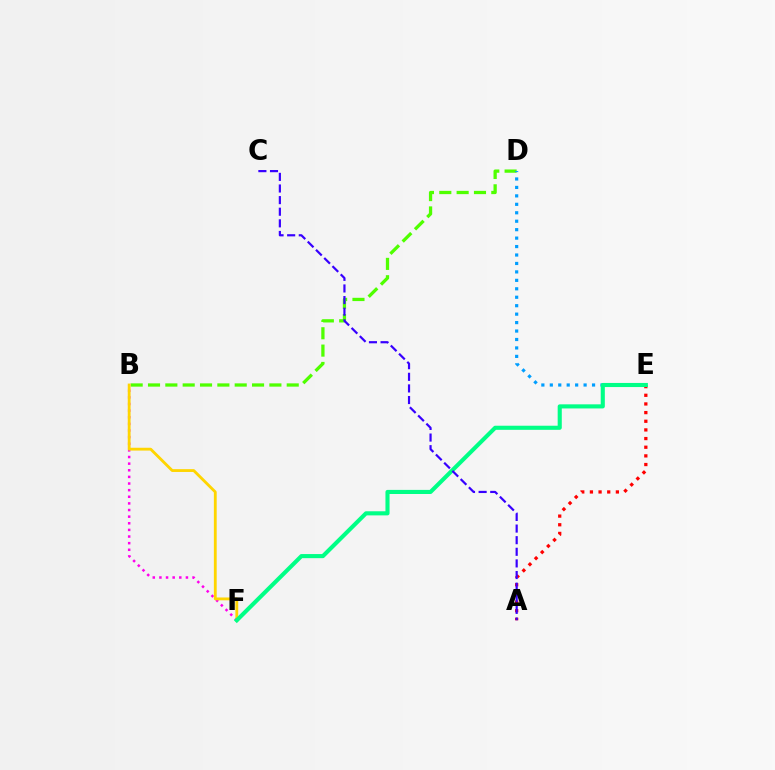{('B', 'F'): [{'color': '#ff00ed', 'line_style': 'dotted', 'thickness': 1.8}, {'color': '#ffd500', 'line_style': 'solid', 'thickness': 2.03}], ('B', 'D'): [{'color': '#4fff00', 'line_style': 'dashed', 'thickness': 2.36}], ('D', 'E'): [{'color': '#009eff', 'line_style': 'dotted', 'thickness': 2.3}], ('A', 'E'): [{'color': '#ff0000', 'line_style': 'dotted', 'thickness': 2.35}], ('E', 'F'): [{'color': '#00ff86', 'line_style': 'solid', 'thickness': 2.95}], ('A', 'C'): [{'color': '#3700ff', 'line_style': 'dashed', 'thickness': 1.58}]}